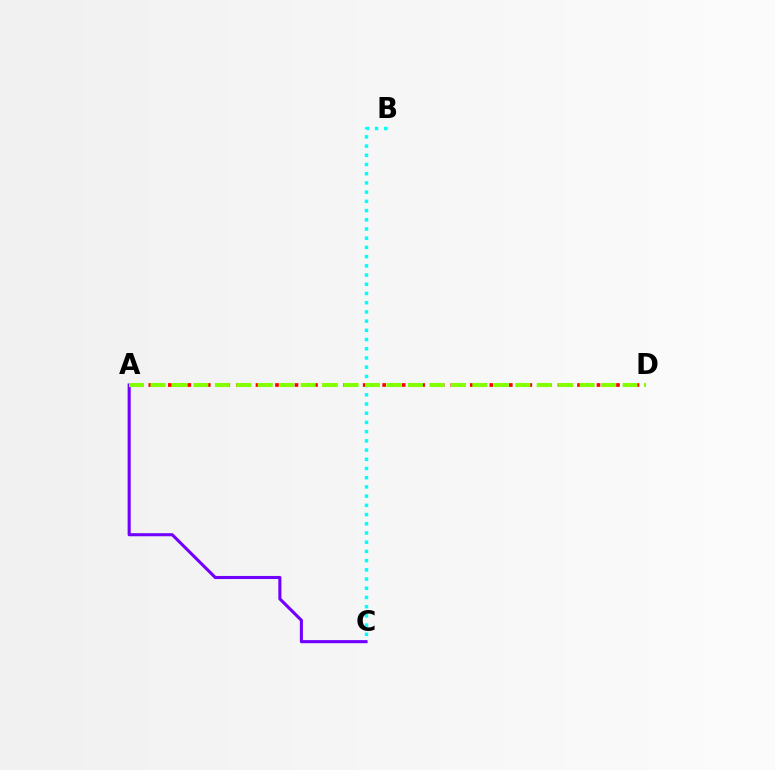{('B', 'C'): [{'color': '#00fff6', 'line_style': 'dotted', 'thickness': 2.5}], ('A', 'D'): [{'color': '#ff0000', 'line_style': 'dotted', 'thickness': 2.65}, {'color': '#84ff00', 'line_style': 'dashed', 'thickness': 2.92}], ('A', 'C'): [{'color': '#7200ff', 'line_style': 'solid', 'thickness': 2.22}]}